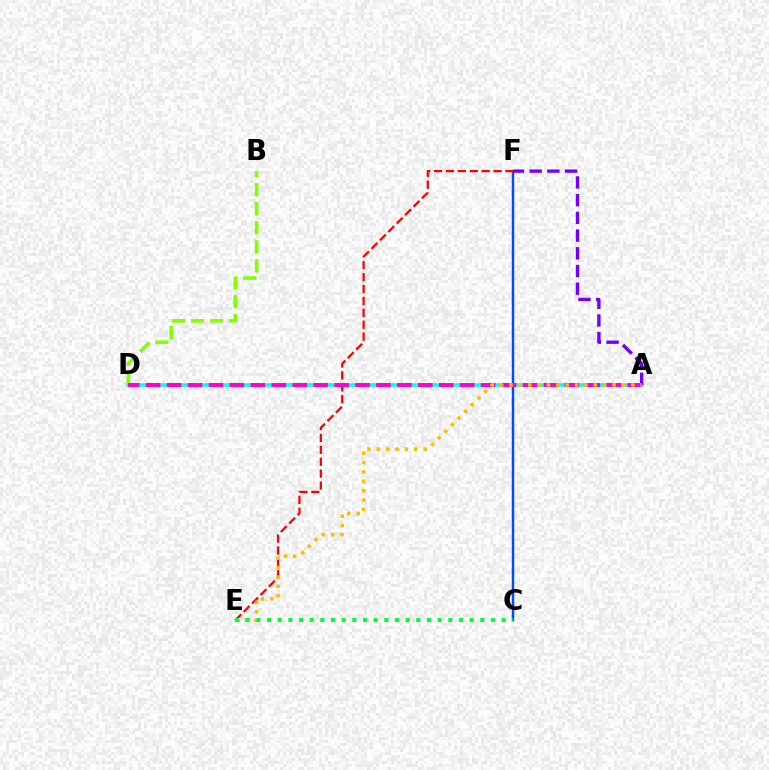{('A', 'D'): [{'color': '#00fff6', 'line_style': 'solid', 'thickness': 2.56}, {'color': '#ff00cf', 'line_style': 'dashed', 'thickness': 2.84}], ('C', 'F'): [{'color': '#004bff', 'line_style': 'solid', 'thickness': 1.77}], ('E', 'F'): [{'color': '#ff0000', 'line_style': 'dashed', 'thickness': 1.62}], ('A', 'F'): [{'color': '#7200ff', 'line_style': 'dashed', 'thickness': 2.41}], ('B', 'D'): [{'color': '#84ff00', 'line_style': 'dashed', 'thickness': 2.58}], ('A', 'E'): [{'color': '#ffbd00', 'line_style': 'dotted', 'thickness': 2.55}], ('C', 'E'): [{'color': '#00ff39', 'line_style': 'dotted', 'thickness': 2.9}]}